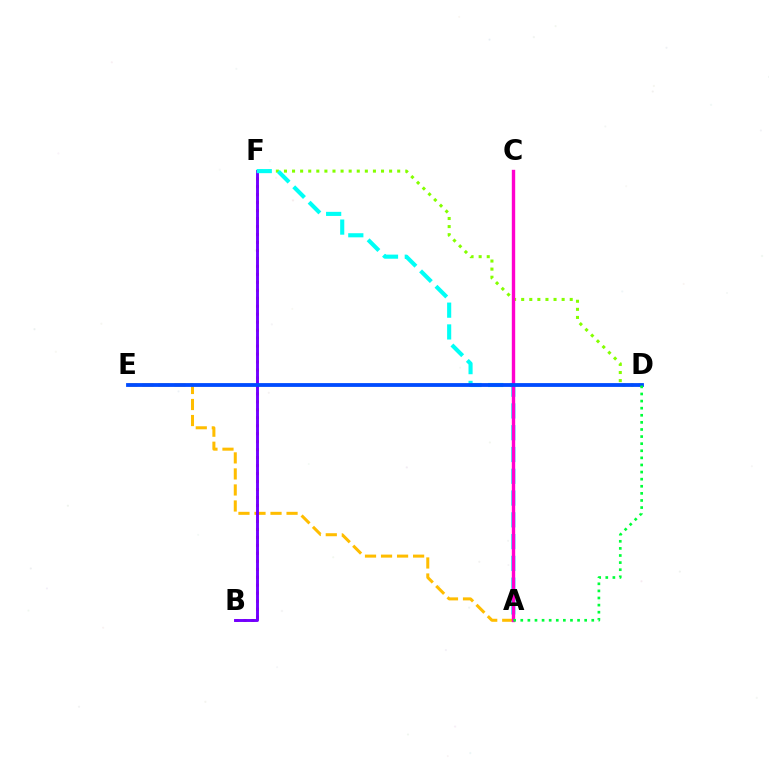{('D', 'F'): [{'color': '#84ff00', 'line_style': 'dotted', 'thickness': 2.2}], ('A', 'E'): [{'color': '#ffbd00', 'line_style': 'dashed', 'thickness': 2.18}], ('B', 'F'): [{'color': '#ff0000', 'line_style': 'dotted', 'thickness': 2.17}, {'color': '#7200ff', 'line_style': 'solid', 'thickness': 2.1}], ('A', 'F'): [{'color': '#00fff6', 'line_style': 'dashed', 'thickness': 2.96}], ('A', 'C'): [{'color': '#ff00cf', 'line_style': 'solid', 'thickness': 2.43}], ('D', 'E'): [{'color': '#004bff', 'line_style': 'solid', 'thickness': 2.74}], ('A', 'D'): [{'color': '#00ff39', 'line_style': 'dotted', 'thickness': 1.93}]}